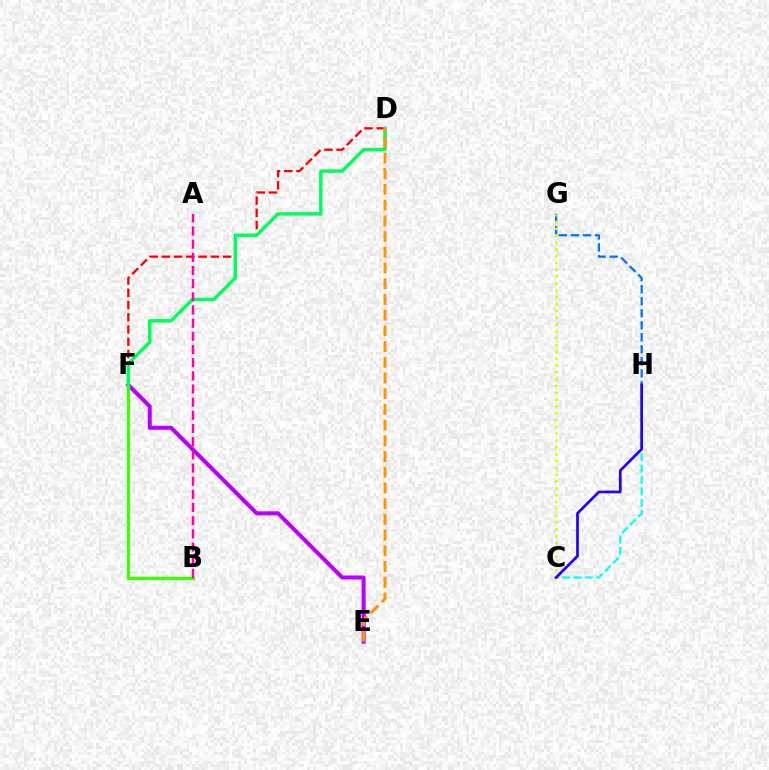{('C', 'H'): [{'color': '#00fff6', 'line_style': 'dashed', 'thickness': 1.55}, {'color': '#2500ff', 'line_style': 'solid', 'thickness': 1.96}], ('G', 'H'): [{'color': '#0074ff', 'line_style': 'dashed', 'thickness': 1.63}], ('E', 'F'): [{'color': '#b900ff', 'line_style': 'solid', 'thickness': 2.92}], ('D', 'F'): [{'color': '#ff0000', 'line_style': 'dashed', 'thickness': 1.66}, {'color': '#00ff5c', 'line_style': 'solid', 'thickness': 2.5}], ('C', 'G'): [{'color': '#d1ff00', 'line_style': 'dotted', 'thickness': 1.86}], ('B', 'F'): [{'color': '#3dff00', 'line_style': 'solid', 'thickness': 2.34}], ('D', 'E'): [{'color': '#ff9400', 'line_style': 'dashed', 'thickness': 2.13}], ('A', 'B'): [{'color': '#ff00ac', 'line_style': 'dashed', 'thickness': 1.79}]}